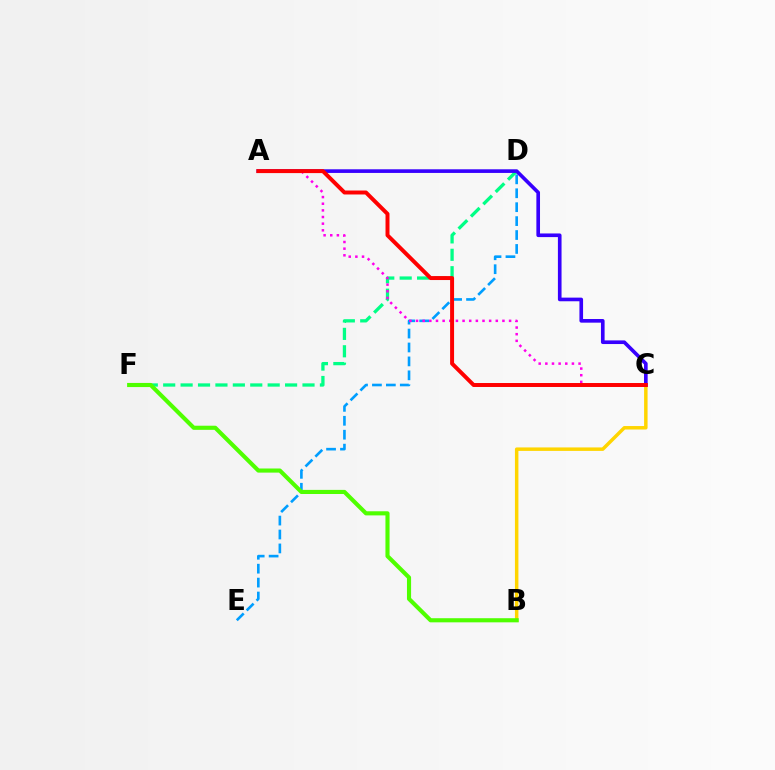{('B', 'C'): [{'color': '#ffd500', 'line_style': 'solid', 'thickness': 2.5}], ('D', 'E'): [{'color': '#009eff', 'line_style': 'dashed', 'thickness': 1.89}], ('D', 'F'): [{'color': '#00ff86', 'line_style': 'dashed', 'thickness': 2.37}], ('B', 'F'): [{'color': '#4fff00', 'line_style': 'solid', 'thickness': 2.96}], ('A', 'C'): [{'color': '#ff00ed', 'line_style': 'dotted', 'thickness': 1.81}, {'color': '#3700ff', 'line_style': 'solid', 'thickness': 2.62}, {'color': '#ff0000', 'line_style': 'solid', 'thickness': 2.85}]}